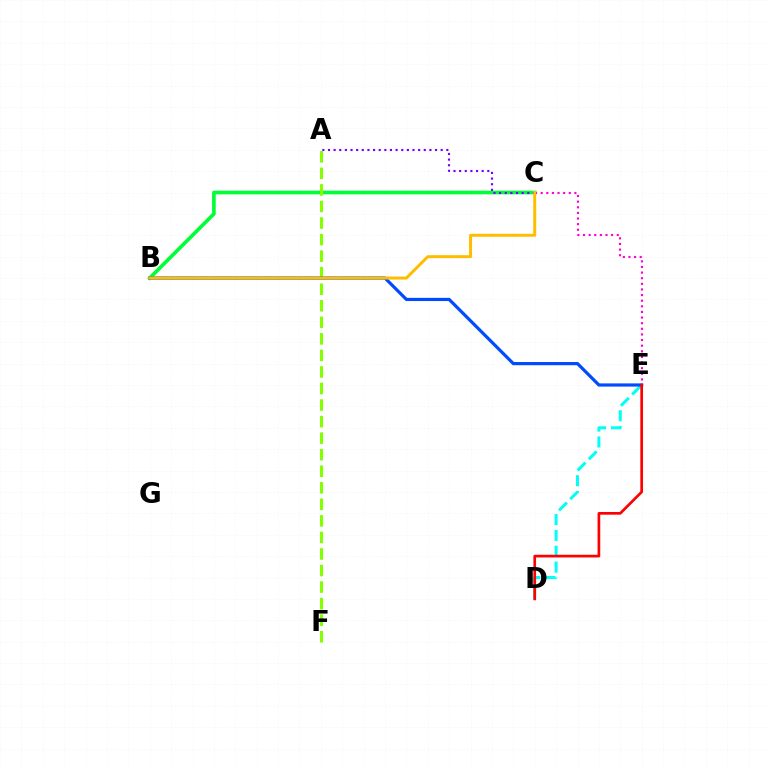{('D', 'E'): [{'color': '#00fff6', 'line_style': 'dashed', 'thickness': 2.16}, {'color': '#ff0000', 'line_style': 'solid', 'thickness': 1.94}], ('B', 'C'): [{'color': '#00ff39', 'line_style': 'solid', 'thickness': 2.63}, {'color': '#ffbd00', 'line_style': 'solid', 'thickness': 2.15}], ('C', 'E'): [{'color': '#ff00cf', 'line_style': 'dotted', 'thickness': 1.53}], ('A', 'F'): [{'color': '#84ff00', 'line_style': 'dashed', 'thickness': 2.25}], ('A', 'C'): [{'color': '#7200ff', 'line_style': 'dotted', 'thickness': 1.53}], ('B', 'E'): [{'color': '#004bff', 'line_style': 'solid', 'thickness': 2.3}]}